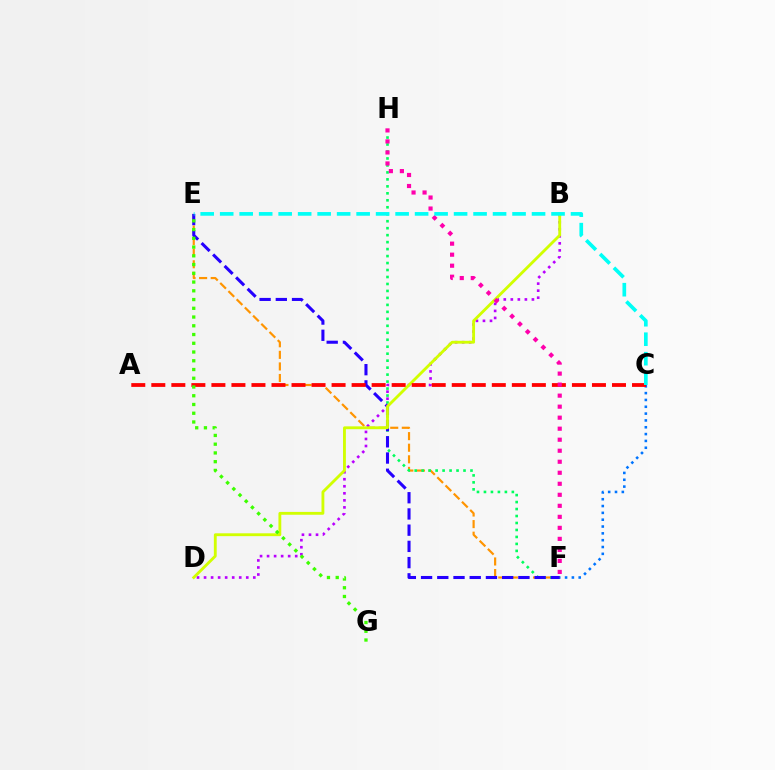{('E', 'F'): [{'color': '#ff9400', 'line_style': 'dashed', 'thickness': 1.57}, {'color': '#2500ff', 'line_style': 'dashed', 'thickness': 2.2}], ('C', 'F'): [{'color': '#0074ff', 'line_style': 'dotted', 'thickness': 1.86}], ('F', 'H'): [{'color': '#00ff5c', 'line_style': 'dotted', 'thickness': 1.89}, {'color': '#ff00ac', 'line_style': 'dotted', 'thickness': 2.99}], ('B', 'D'): [{'color': '#b900ff', 'line_style': 'dotted', 'thickness': 1.91}, {'color': '#d1ff00', 'line_style': 'solid', 'thickness': 2.05}], ('A', 'C'): [{'color': '#ff0000', 'line_style': 'dashed', 'thickness': 2.72}], ('E', 'G'): [{'color': '#3dff00', 'line_style': 'dotted', 'thickness': 2.38}], ('C', 'E'): [{'color': '#00fff6', 'line_style': 'dashed', 'thickness': 2.65}]}